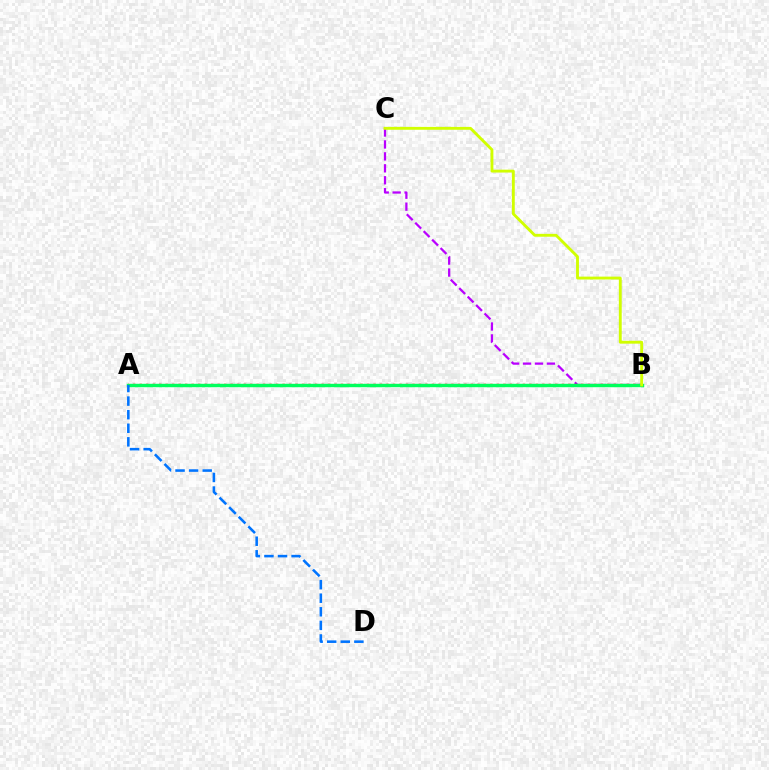{('B', 'C'): [{'color': '#b900ff', 'line_style': 'dashed', 'thickness': 1.62}, {'color': '#d1ff00', 'line_style': 'solid', 'thickness': 2.07}], ('A', 'B'): [{'color': '#ff0000', 'line_style': 'dotted', 'thickness': 1.76}, {'color': '#00ff5c', 'line_style': 'solid', 'thickness': 2.46}], ('A', 'D'): [{'color': '#0074ff', 'line_style': 'dashed', 'thickness': 1.84}]}